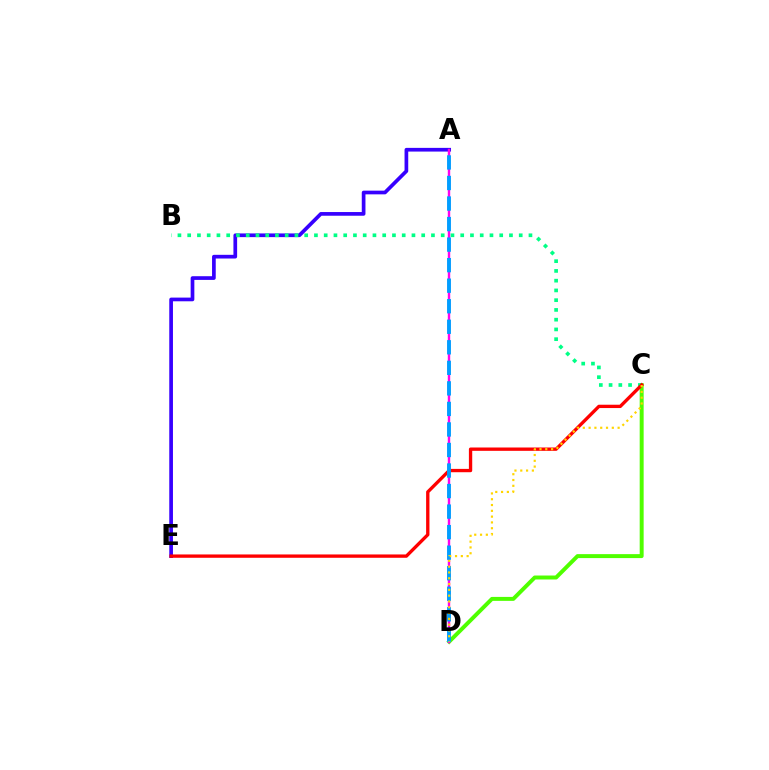{('C', 'D'): [{'color': '#4fff00', 'line_style': 'solid', 'thickness': 2.85}, {'color': '#ffd500', 'line_style': 'dotted', 'thickness': 1.58}], ('A', 'E'): [{'color': '#3700ff', 'line_style': 'solid', 'thickness': 2.66}], ('A', 'D'): [{'color': '#ff00ed', 'line_style': 'solid', 'thickness': 1.74}, {'color': '#009eff', 'line_style': 'dashed', 'thickness': 2.79}], ('B', 'C'): [{'color': '#00ff86', 'line_style': 'dotted', 'thickness': 2.65}], ('C', 'E'): [{'color': '#ff0000', 'line_style': 'solid', 'thickness': 2.4}]}